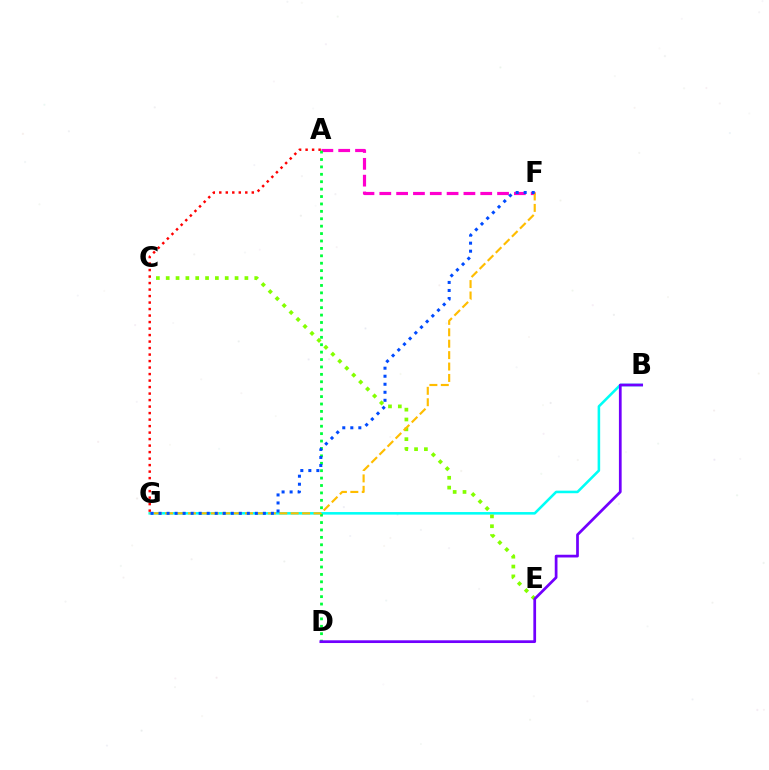{('B', 'G'): [{'color': '#00fff6', 'line_style': 'solid', 'thickness': 1.85}], ('A', 'F'): [{'color': '#ff00cf', 'line_style': 'dashed', 'thickness': 2.29}], ('C', 'E'): [{'color': '#84ff00', 'line_style': 'dotted', 'thickness': 2.67}], ('A', 'D'): [{'color': '#00ff39', 'line_style': 'dotted', 'thickness': 2.01}], ('F', 'G'): [{'color': '#ffbd00', 'line_style': 'dashed', 'thickness': 1.55}, {'color': '#004bff', 'line_style': 'dotted', 'thickness': 2.18}], ('B', 'D'): [{'color': '#7200ff', 'line_style': 'solid', 'thickness': 1.97}], ('A', 'G'): [{'color': '#ff0000', 'line_style': 'dotted', 'thickness': 1.77}]}